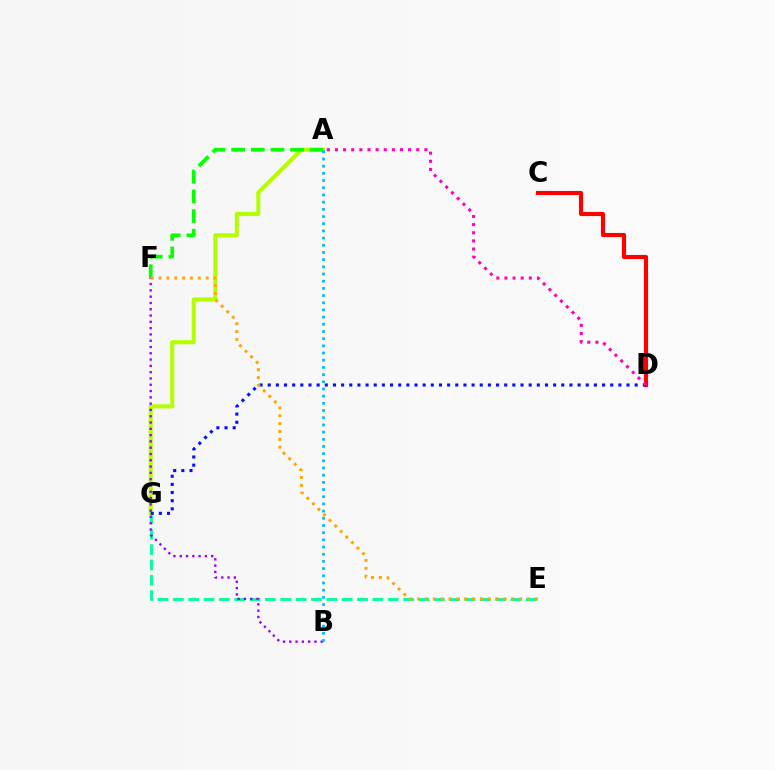{('E', 'G'): [{'color': '#00ff9d', 'line_style': 'dashed', 'thickness': 2.09}], ('C', 'D'): [{'color': '#ff0000', 'line_style': 'solid', 'thickness': 2.96}], ('A', 'G'): [{'color': '#b3ff00', 'line_style': 'solid', 'thickness': 2.93}], ('A', 'F'): [{'color': '#08ff00', 'line_style': 'dashed', 'thickness': 2.67}], ('B', 'F'): [{'color': '#9b00ff', 'line_style': 'dotted', 'thickness': 1.71}], ('A', 'B'): [{'color': '#00b5ff', 'line_style': 'dotted', 'thickness': 1.95}], ('D', 'G'): [{'color': '#0010ff', 'line_style': 'dotted', 'thickness': 2.22}], ('E', 'F'): [{'color': '#ffa500', 'line_style': 'dotted', 'thickness': 2.13}], ('A', 'D'): [{'color': '#ff00bd', 'line_style': 'dotted', 'thickness': 2.21}]}